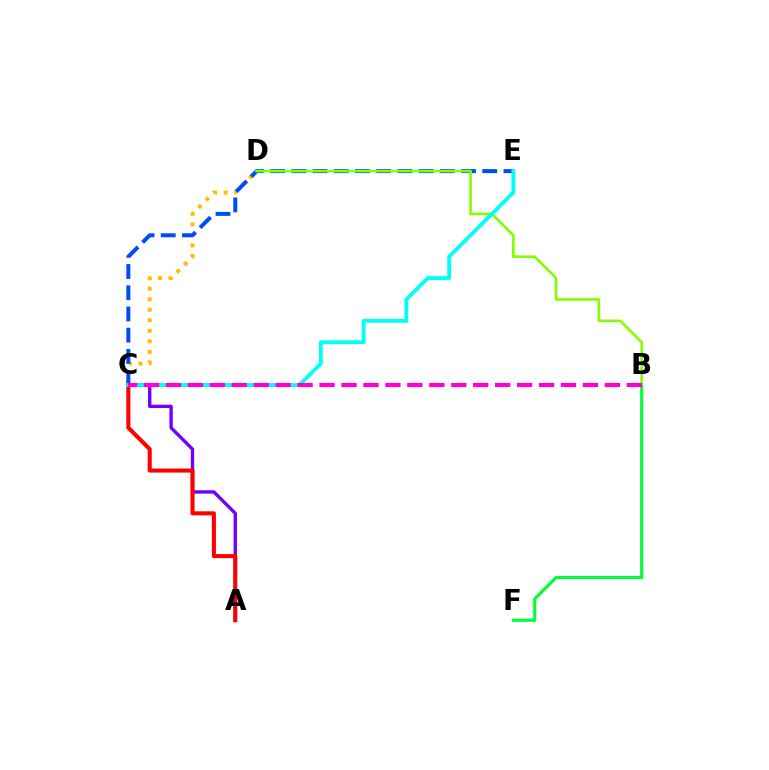{('A', 'C'): [{'color': '#7200ff', 'line_style': 'solid', 'thickness': 2.42}, {'color': '#ff0000', 'line_style': 'solid', 'thickness': 2.92}], ('C', 'D'): [{'color': '#ffbd00', 'line_style': 'dotted', 'thickness': 2.86}], ('B', 'F'): [{'color': '#00ff39', 'line_style': 'solid', 'thickness': 2.24}], ('C', 'E'): [{'color': '#004bff', 'line_style': 'dashed', 'thickness': 2.88}, {'color': '#00fff6', 'line_style': 'solid', 'thickness': 2.76}], ('B', 'D'): [{'color': '#84ff00', 'line_style': 'solid', 'thickness': 1.9}], ('B', 'C'): [{'color': '#ff00cf', 'line_style': 'dashed', 'thickness': 2.98}]}